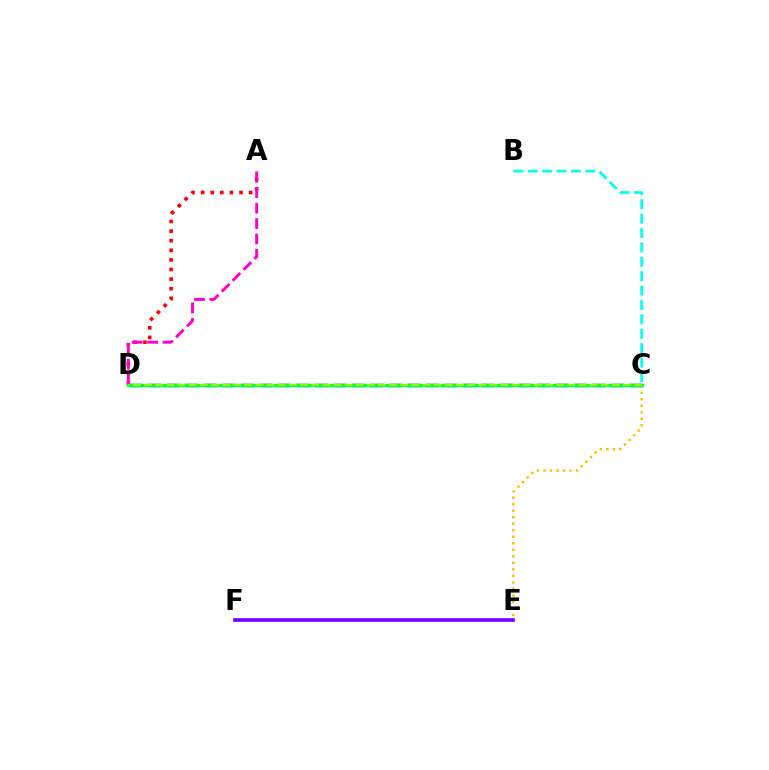{('C', 'D'): [{'color': '#004bff', 'line_style': 'dashed', 'thickness': 2.51}, {'color': '#00ff39', 'line_style': 'solid', 'thickness': 2.4}, {'color': '#84ff00', 'line_style': 'dashed', 'thickness': 1.51}], ('A', 'D'): [{'color': '#ff0000', 'line_style': 'dotted', 'thickness': 2.61}, {'color': '#ff00cf', 'line_style': 'dashed', 'thickness': 2.1}], ('C', 'E'): [{'color': '#ffbd00', 'line_style': 'dotted', 'thickness': 1.77}], ('E', 'F'): [{'color': '#7200ff', 'line_style': 'solid', 'thickness': 2.63}], ('B', 'C'): [{'color': '#00fff6', 'line_style': 'dashed', 'thickness': 1.95}]}